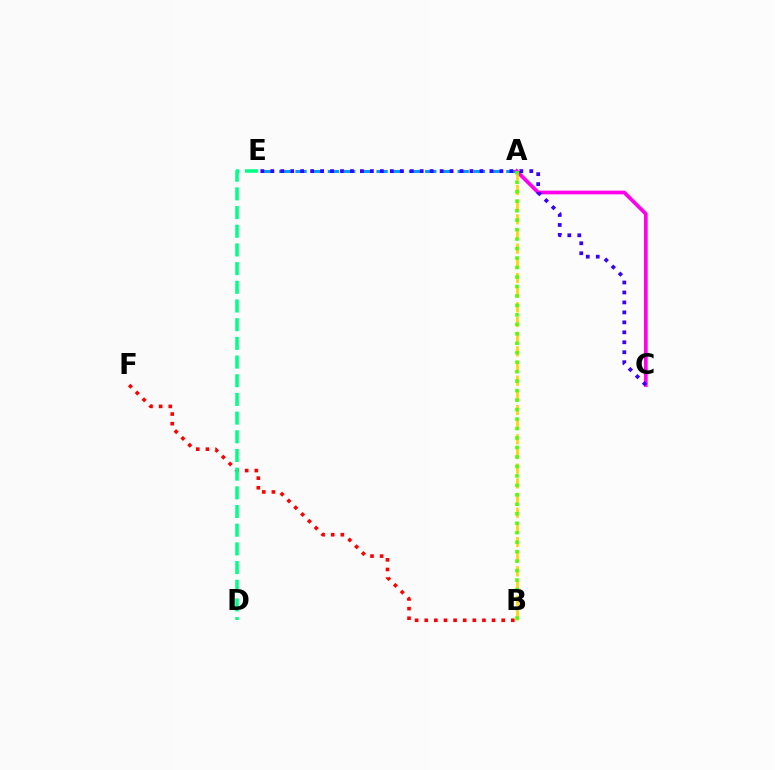{('A', 'E'): [{'color': '#009eff', 'line_style': 'dashed', 'thickness': 2.2}], ('B', 'F'): [{'color': '#ff0000', 'line_style': 'dotted', 'thickness': 2.61}], ('A', 'C'): [{'color': '#ff00ed', 'line_style': 'solid', 'thickness': 2.67}], ('A', 'B'): [{'color': '#ffd500', 'line_style': 'dashed', 'thickness': 1.99}, {'color': '#4fff00', 'line_style': 'dotted', 'thickness': 2.57}], ('C', 'E'): [{'color': '#3700ff', 'line_style': 'dotted', 'thickness': 2.71}], ('D', 'E'): [{'color': '#00ff86', 'line_style': 'dashed', 'thickness': 2.54}]}